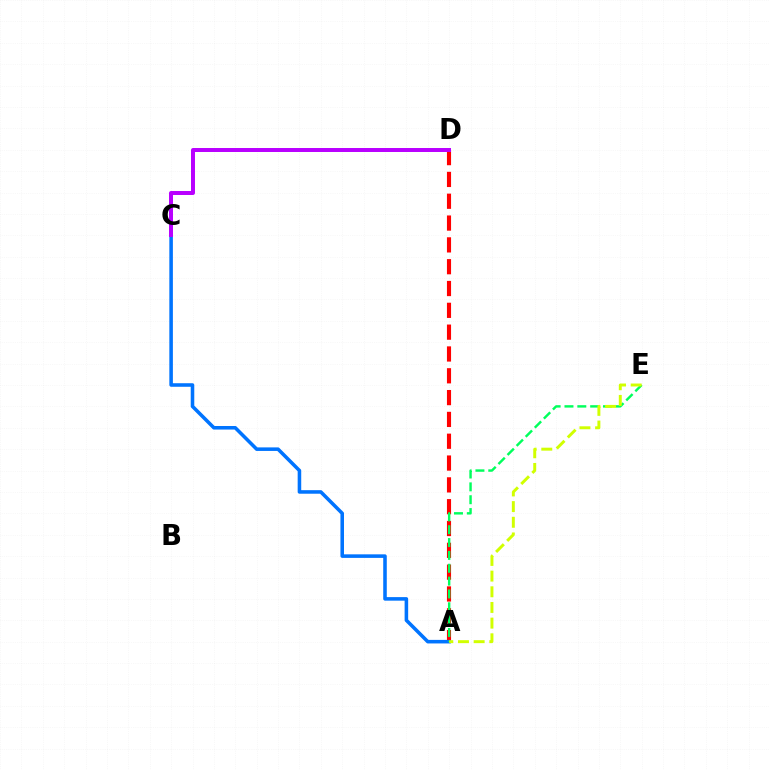{('A', 'D'): [{'color': '#ff0000', 'line_style': 'dashed', 'thickness': 2.96}], ('A', 'C'): [{'color': '#0074ff', 'line_style': 'solid', 'thickness': 2.56}], ('A', 'E'): [{'color': '#00ff5c', 'line_style': 'dashed', 'thickness': 1.75}, {'color': '#d1ff00', 'line_style': 'dashed', 'thickness': 2.13}], ('C', 'D'): [{'color': '#b900ff', 'line_style': 'solid', 'thickness': 2.86}]}